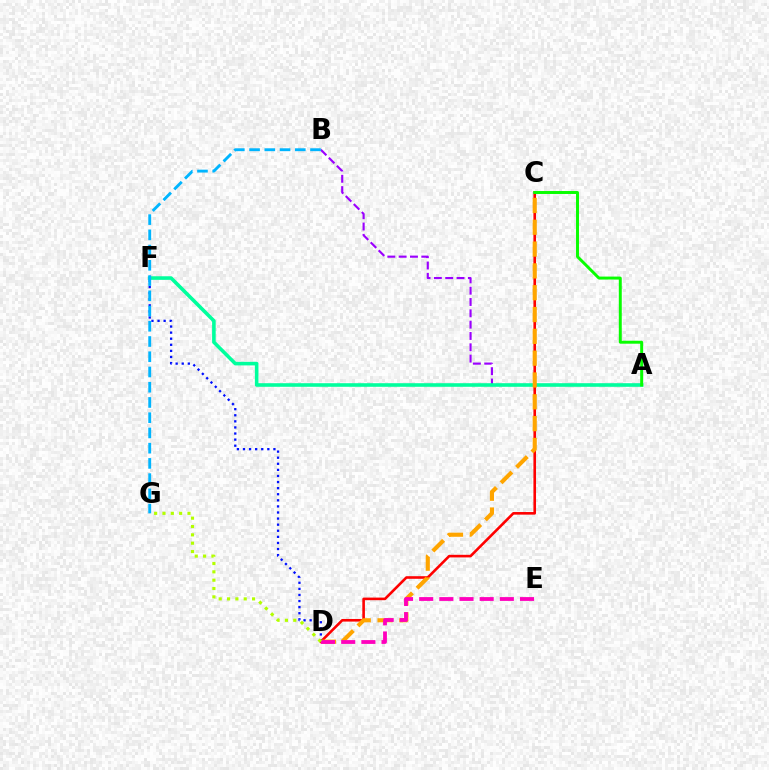{('A', 'B'): [{'color': '#9b00ff', 'line_style': 'dashed', 'thickness': 1.54}], ('A', 'F'): [{'color': '#00ff9d', 'line_style': 'solid', 'thickness': 2.58}], ('C', 'D'): [{'color': '#ff0000', 'line_style': 'solid', 'thickness': 1.88}, {'color': '#ffa500', 'line_style': 'dashed', 'thickness': 2.96}], ('D', 'F'): [{'color': '#0010ff', 'line_style': 'dotted', 'thickness': 1.65}], ('D', 'E'): [{'color': '#ff00bd', 'line_style': 'dashed', 'thickness': 2.74}], ('D', 'G'): [{'color': '#b3ff00', 'line_style': 'dotted', 'thickness': 2.27}], ('B', 'G'): [{'color': '#00b5ff', 'line_style': 'dashed', 'thickness': 2.07}], ('A', 'C'): [{'color': '#08ff00', 'line_style': 'solid', 'thickness': 2.12}]}